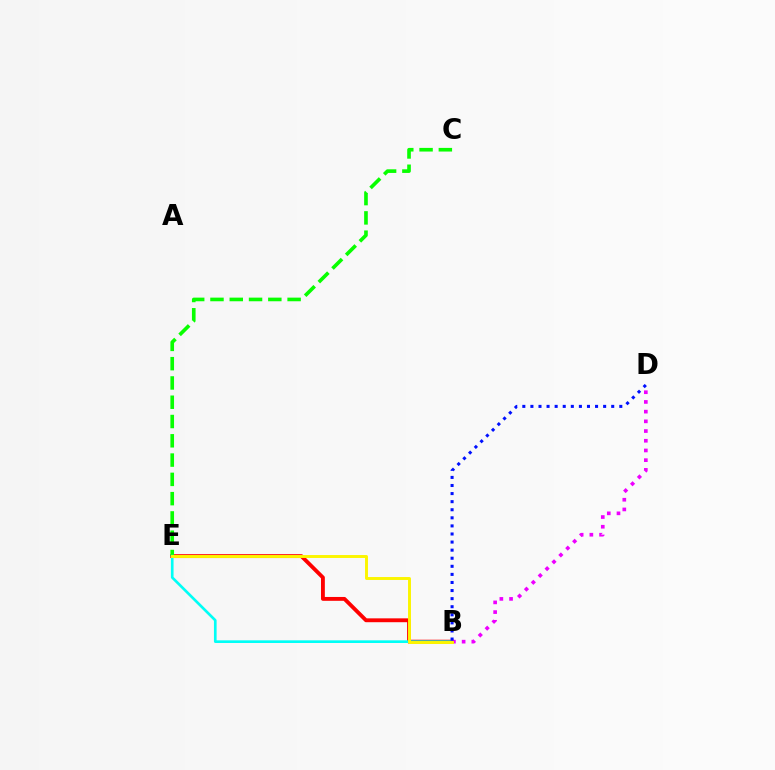{('B', 'E'): [{'color': '#ff0000', 'line_style': 'solid', 'thickness': 2.78}, {'color': '#00fff6', 'line_style': 'solid', 'thickness': 1.92}, {'color': '#fcf500', 'line_style': 'solid', 'thickness': 2.12}], ('C', 'E'): [{'color': '#08ff00', 'line_style': 'dashed', 'thickness': 2.62}], ('B', 'D'): [{'color': '#ee00ff', 'line_style': 'dotted', 'thickness': 2.64}, {'color': '#0010ff', 'line_style': 'dotted', 'thickness': 2.2}]}